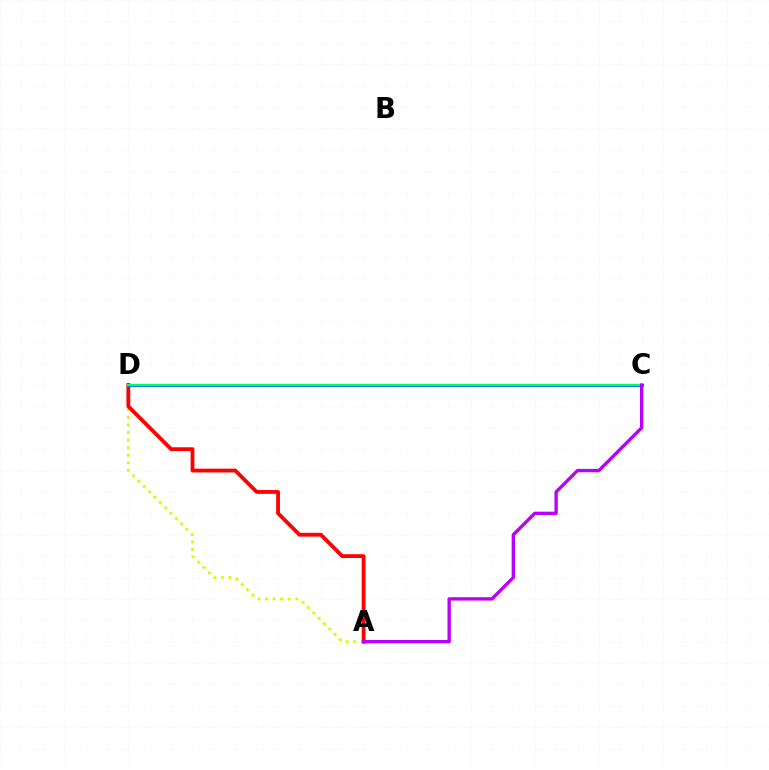{('A', 'D'): [{'color': '#d1ff00', 'line_style': 'dotted', 'thickness': 2.05}, {'color': '#ff0000', 'line_style': 'solid', 'thickness': 2.74}], ('C', 'D'): [{'color': '#0074ff', 'line_style': 'solid', 'thickness': 2.28}, {'color': '#00ff5c', 'line_style': 'solid', 'thickness': 1.55}], ('A', 'C'): [{'color': '#b900ff', 'line_style': 'solid', 'thickness': 2.41}]}